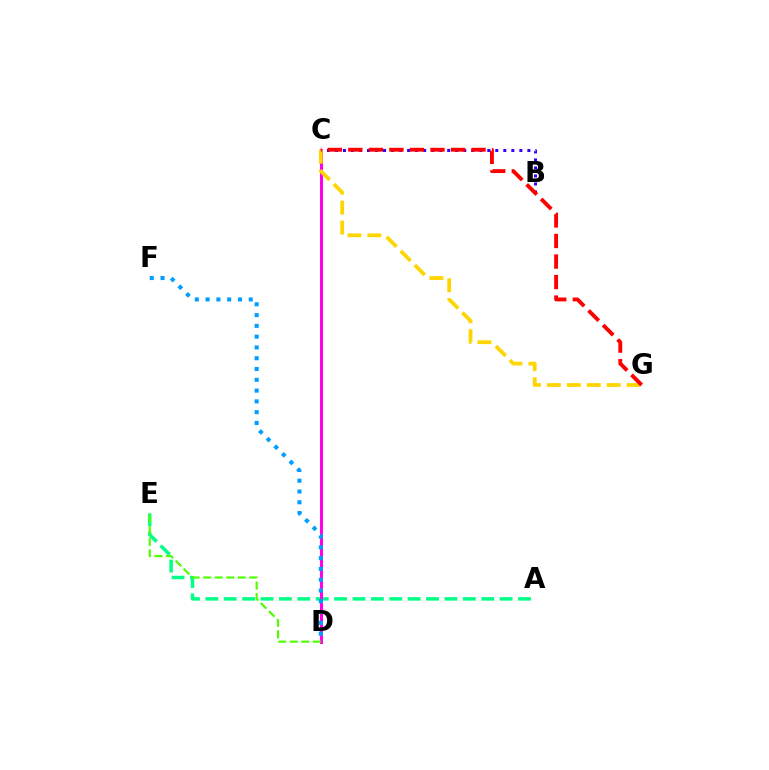{('A', 'E'): [{'color': '#00ff86', 'line_style': 'dashed', 'thickness': 2.5}], ('C', 'D'): [{'color': '#ff00ed', 'line_style': 'solid', 'thickness': 2.18}], ('C', 'G'): [{'color': '#ffd500', 'line_style': 'dashed', 'thickness': 2.71}, {'color': '#ff0000', 'line_style': 'dashed', 'thickness': 2.79}], ('B', 'C'): [{'color': '#3700ff', 'line_style': 'dotted', 'thickness': 2.18}], ('D', 'E'): [{'color': '#4fff00', 'line_style': 'dashed', 'thickness': 1.57}], ('D', 'F'): [{'color': '#009eff', 'line_style': 'dotted', 'thickness': 2.93}]}